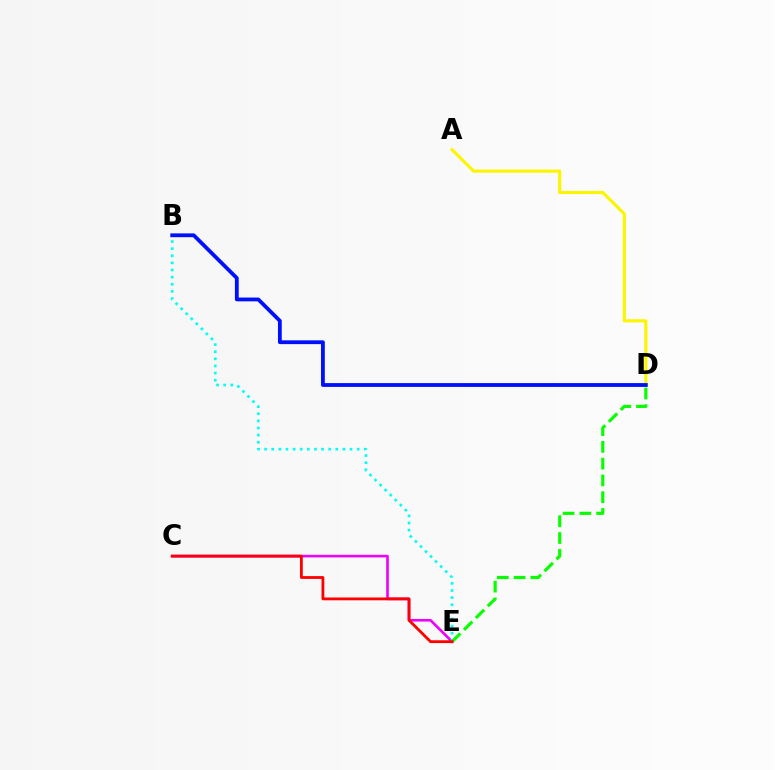{('A', 'D'): [{'color': '#fcf500', 'line_style': 'solid', 'thickness': 2.26}], ('C', 'E'): [{'color': '#ee00ff', 'line_style': 'solid', 'thickness': 1.88}, {'color': '#ff0000', 'line_style': 'solid', 'thickness': 2.02}], ('B', 'E'): [{'color': '#00fff6', 'line_style': 'dotted', 'thickness': 1.93}], ('B', 'D'): [{'color': '#0010ff', 'line_style': 'solid', 'thickness': 2.74}], ('D', 'E'): [{'color': '#08ff00', 'line_style': 'dashed', 'thickness': 2.28}]}